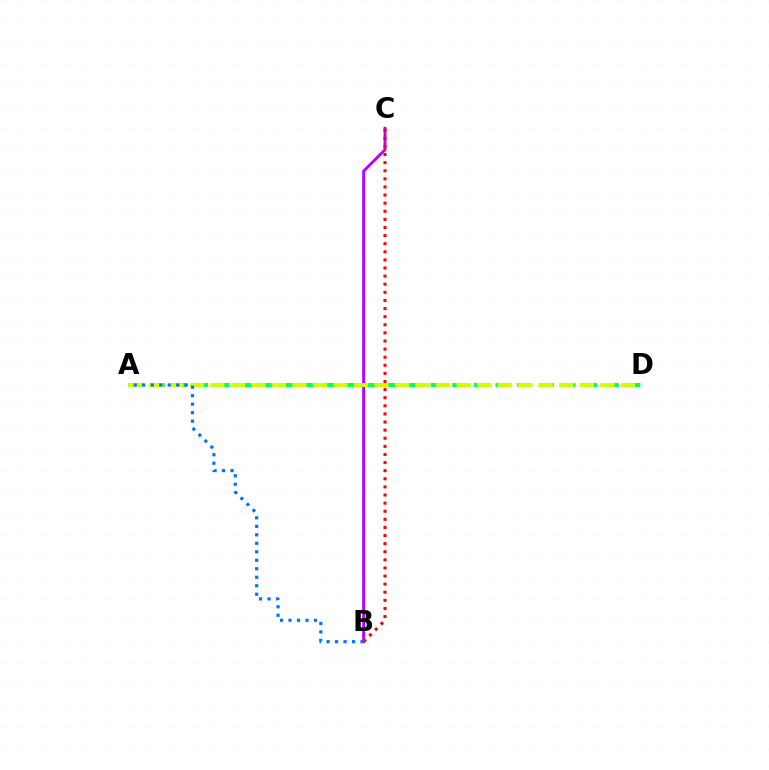{('A', 'D'): [{'color': '#00ff5c', 'line_style': 'dashed', 'thickness': 2.94}, {'color': '#d1ff00', 'line_style': 'dashed', 'thickness': 2.79}], ('B', 'C'): [{'color': '#b900ff', 'line_style': 'solid', 'thickness': 2.06}, {'color': '#ff0000', 'line_style': 'dotted', 'thickness': 2.2}], ('A', 'B'): [{'color': '#0074ff', 'line_style': 'dotted', 'thickness': 2.31}]}